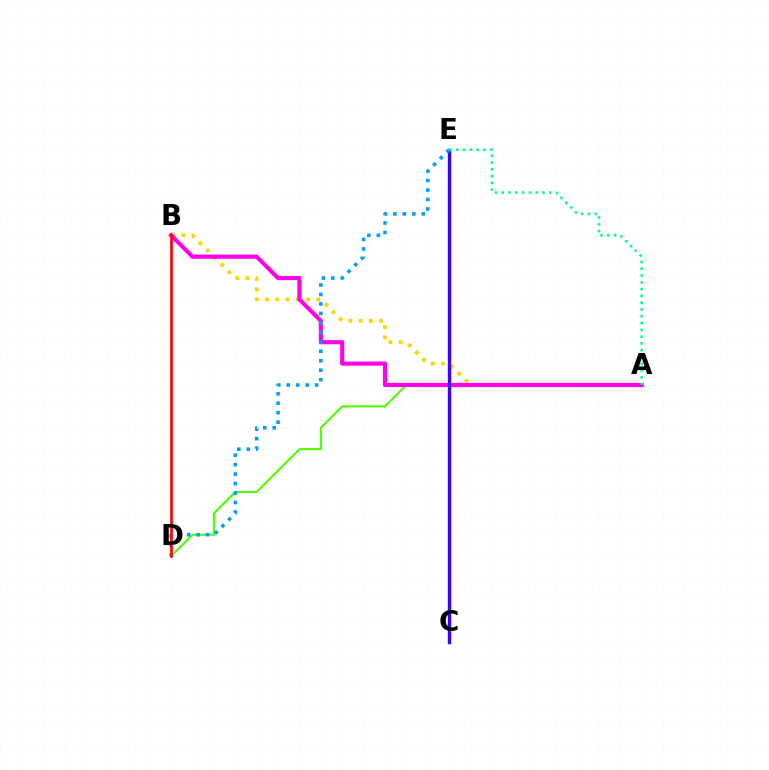{('A', 'B'): [{'color': '#ffd500', 'line_style': 'dotted', 'thickness': 2.78}, {'color': '#ff00ed', 'line_style': 'solid', 'thickness': 2.99}], ('A', 'D'): [{'color': '#4fff00', 'line_style': 'solid', 'thickness': 1.52}], ('C', 'E'): [{'color': '#3700ff', 'line_style': 'solid', 'thickness': 2.43}], ('D', 'E'): [{'color': '#009eff', 'line_style': 'dotted', 'thickness': 2.57}], ('A', 'E'): [{'color': '#00ff86', 'line_style': 'dotted', 'thickness': 1.84}], ('B', 'D'): [{'color': '#ff0000', 'line_style': 'solid', 'thickness': 1.89}]}